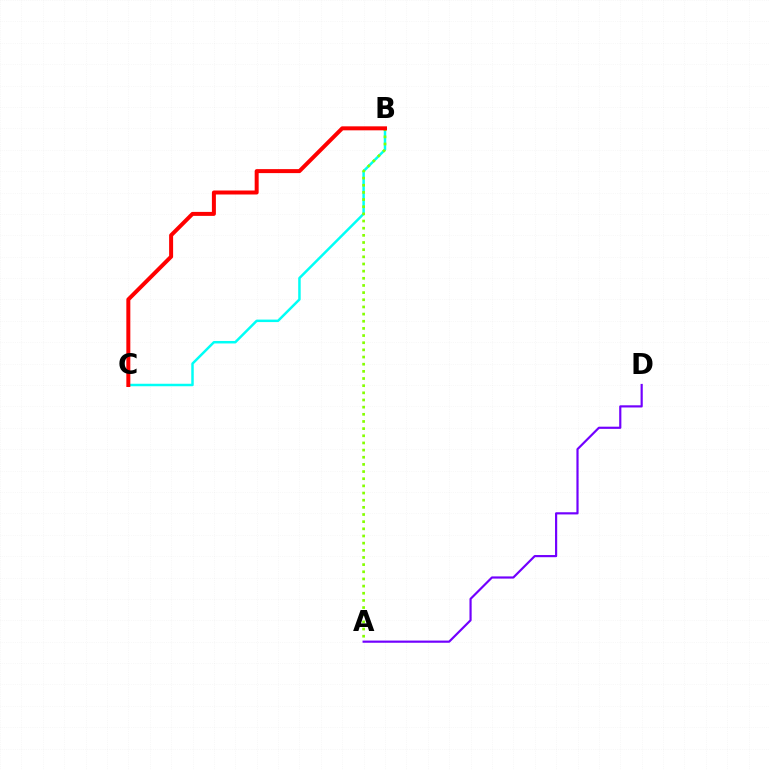{('B', 'C'): [{'color': '#00fff6', 'line_style': 'solid', 'thickness': 1.79}, {'color': '#ff0000', 'line_style': 'solid', 'thickness': 2.87}], ('A', 'D'): [{'color': '#7200ff', 'line_style': 'solid', 'thickness': 1.57}], ('A', 'B'): [{'color': '#84ff00', 'line_style': 'dotted', 'thickness': 1.94}]}